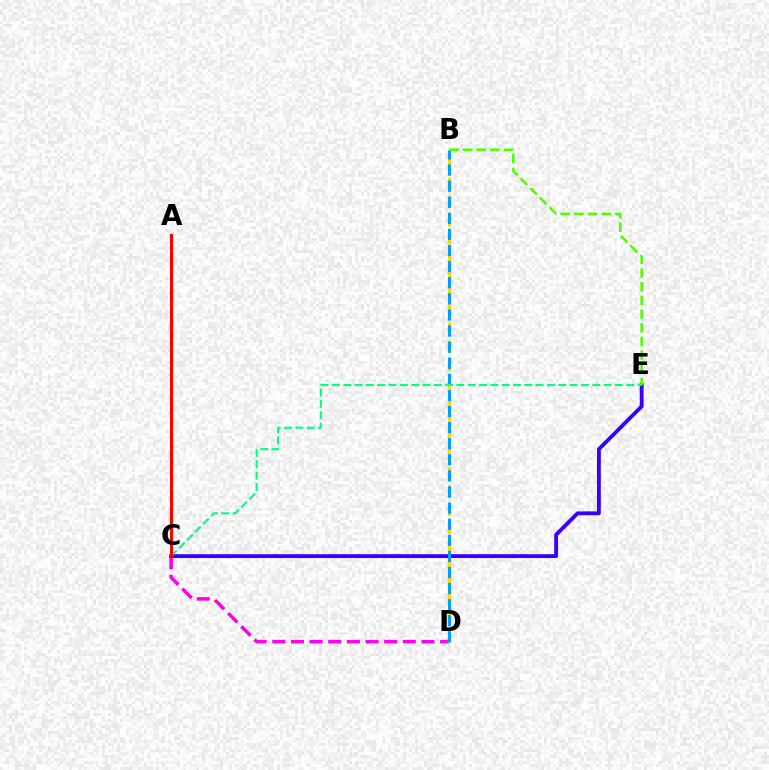{('C', 'D'): [{'color': '#ff00ed', 'line_style': 'dashed', 'thickness': 2.53}], ('B', 'D'): [{'color': '#ffd500', 'line_style': 'dashed', 'thickness': 2.46}, {'color': '#009eff', 'line_style': 'dashed', 'thickness': 2.19}], ('C', 'E'): [{'color': '#3700ff', 'line_style': 'solid', 'thickness': 2.76}, {'color': '#00ff86', 'line_style': 'dashed', 'thickness': 1.54}], ('A', 'C'): [{'color': '#ff0000', 'line_style': 'solid', 'thickness': 2.23}], ('B', 'E'): [{'color': '#4fff00', 'line_style': 'dashed', 'thickness': 1.86}]}